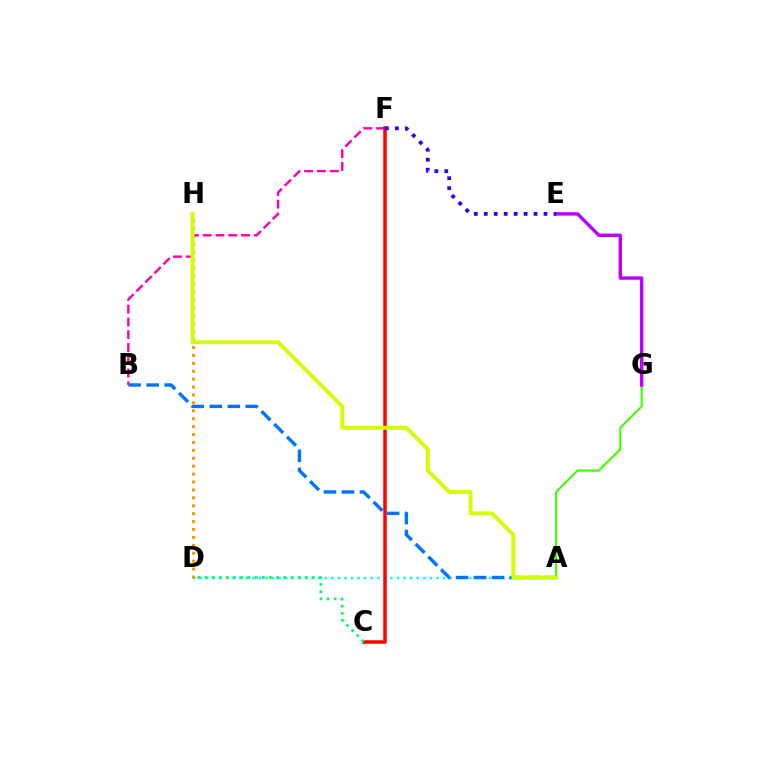{('A', 'D'): [{'color': '#00fff6', 'line_style': 'dotted', 'thickness': 1.79}], ('A', 'B'): [{'color': '#0074ff', 'line_style': 'dashed', 'thickness': 2.45}], ('A', 'G'): [{'color': '#3dff00', 'line_style': 'solid', 'thickness': 1.54}], ('B', 'F'): [{'color': '#ff00ac', 'line_style': 'dashed', 'thickness': 1.74}], ('D', 'H'): [{'color': '#ff9400', 'line_style': 'dotted', 'thickness': 2.15}], ('E', 'G'): [{'color': '#b900ff', 'line_style': 'solid', 'thickness': 2.44}], ('C', 'F'): [{'color': '#ff0000', 'line_style': 'solid', 'thickness': 2.53}], ('C', 'D'): [{'color': '#00ff5c', 'line_style': 'dotted', 'thickness': 1.95}], ('E', 'F'): [{'color': '#2500ff', 'line_style': 'dotted', 'thickness': 2.71}], ('A', 'H'): [{'color': '#d1ff00', 'line_style': 'solid', 'thickness': 2.79}]}